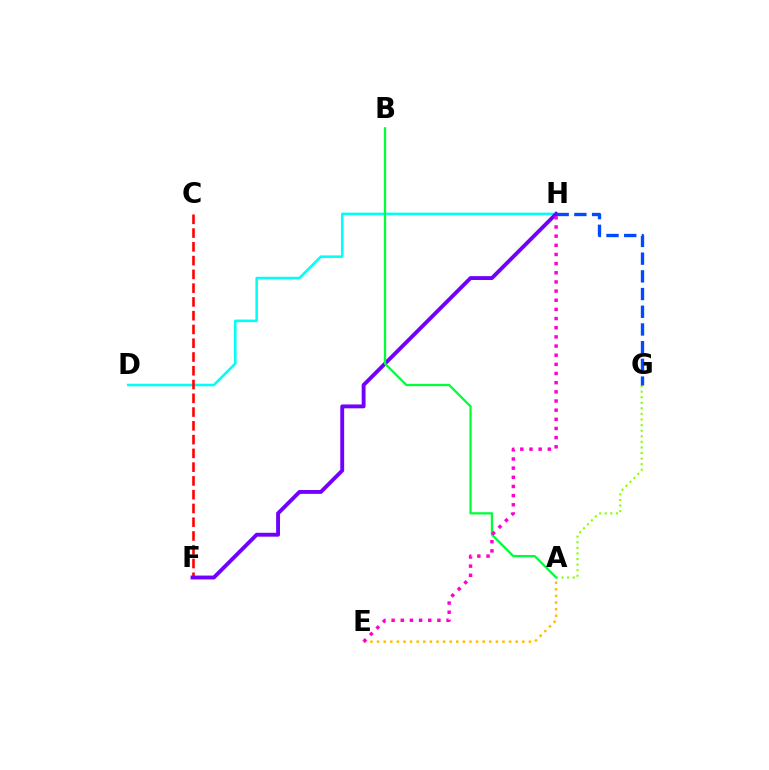{('D', 'H'): [{'color': '#00fff6', 'line_style': 'solid', 'thickness': 1.85}], ('A', 'E'): [{'color': '#ffbd00', 'line_style': 'dotted', 'thickness': 1.79}], ('C', 'F'): [{'color': '#ff0000', 'line_style': 'dashed', 'thickness': 1.87}], ('F', 'H'): [{'color': '#7200ff', 'line_style': 'solid', 'thickness': 2.79}], ('A', 'G'): [{'color': '#84ff00', 'line_style': 'dotted', 'thickness': 1.52}], ('A', 'B'): [{'color': '#00ff39', 'line_style': 'solid', 'thickness': 1.64}], ('G', 'H'): [{'color': '#004bff', 'line_style': 'dashed', 'thickness': 2.41}], ('E', 'H'): [{'color': '#ff00cf', 'line_style': 'dotted', 'thickness': 2.49}]}